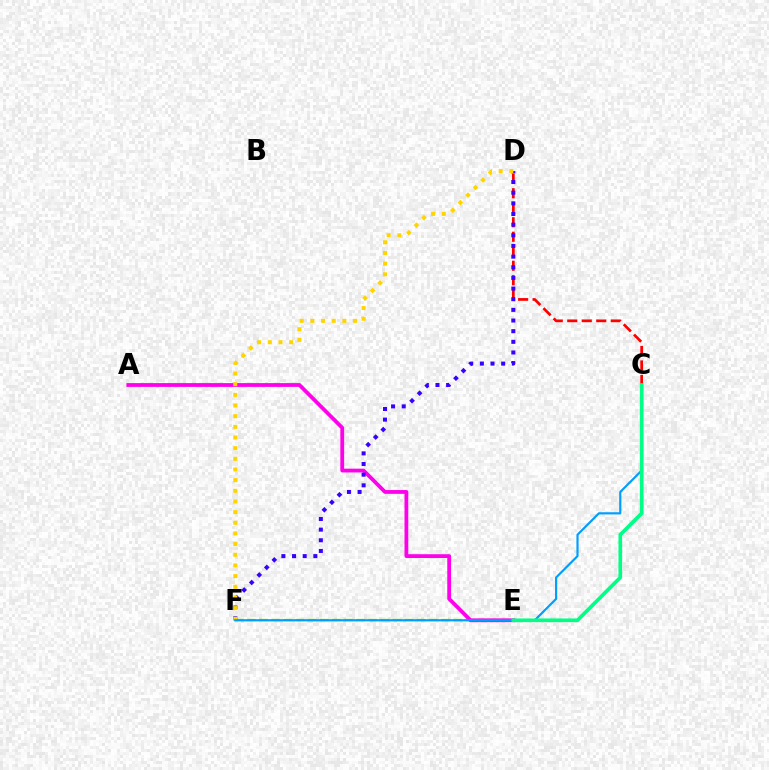{('E', 'F'): [{'color': '#4fff00', 'line_style': 'dashed', 'thickness': 1.65}], ('C', 'D'): [{'color': '#ff0000', 'line_style': 'dashed', 'thickness': 1.97}], ('A', 'E'): [{'color': '#ff00ed', 'line_style': 'solid', 'thickness': 2.73}], ('D', 'F'): [{'color': '#3700ff', 'line_style': 'dotted', 'thickness': 2.89}, {'color': '#ffd500', 'line_style': 'dotted', 'thickness': 2.9}], ('C', 'F'): [{'color': '#009eff', 'line_style': 'solid', 'thickness': 1.57}], ('C', 'E'): [{'color': '#00ff86', 'line_style': 'solid', 'thickness': 2.63}]}